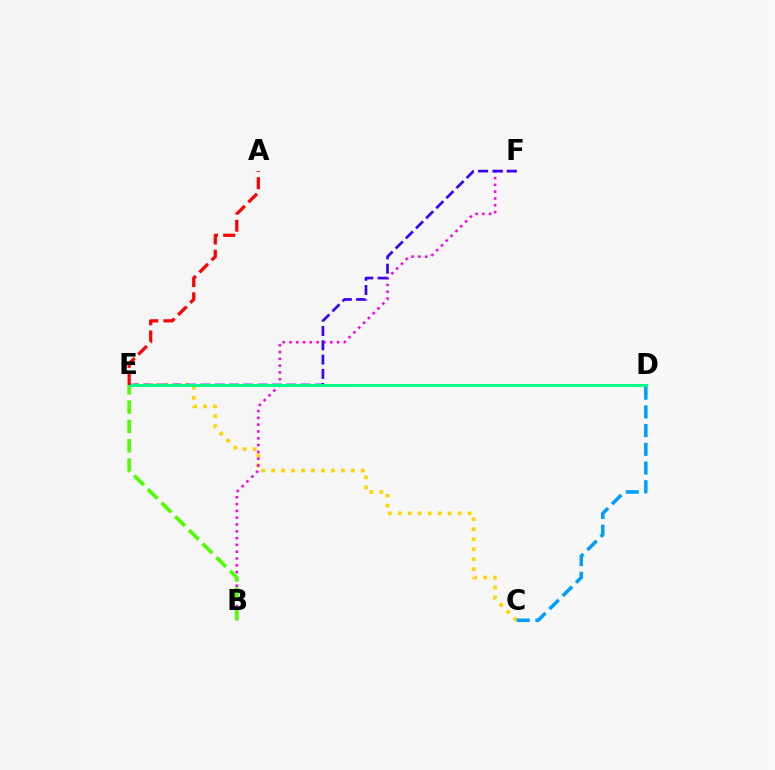{('C', 'E'): [{'color': '#ffd500', 'line_style': 'dotted', 'thickness': 2.71}], ('C', 'D'): [{'color': '#009eff', 'line_style': 'dashed', 'thickness': 2.54}], ('B', 'F'): [{'color': '#ff00ed', 'line_style': 'dotted', 'thickness': 1.85}], ('B', 'E'): [{'color': '#4fff00', 'line_style': 'dashed', 'thickness': 2.62}], ('E', 'F'): [{'color': '#3700ff', 'line_style': 'dashed', 'thickness': 1.94}], ('D', 'E'): [{'color': '#00ff86', 'line_style': 'solid', 'thickness': 2.15}], ('A', 'E'): [{'color': '#ff0000', 'line_style': 'dashed', 'thickness': 2.33}]}